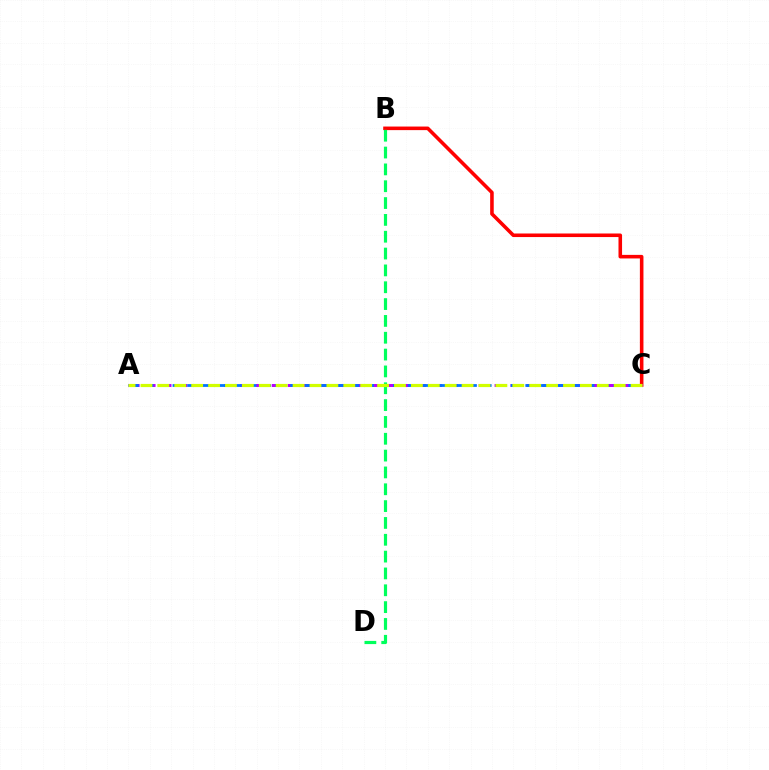{('B', 'C'): [{'color': '#ff0000', 'line_style': 'solid', 'thickness': 2.57}], ('A', 'C'): [{'color': '#b900ff', 'line_style': 'dashed', 'thickness': 2.16}, {'color': '#0074ff', 'line_style': 'dashed', 'thickness': 2.0}, {'color': '#d1ff00', 'line_style': 'dashed', 'thickness': 2.3}], ('B', 'D'): [{'color': '#00ff5c', 'line_style': 'dashed', 'thickness': 2.29}]}